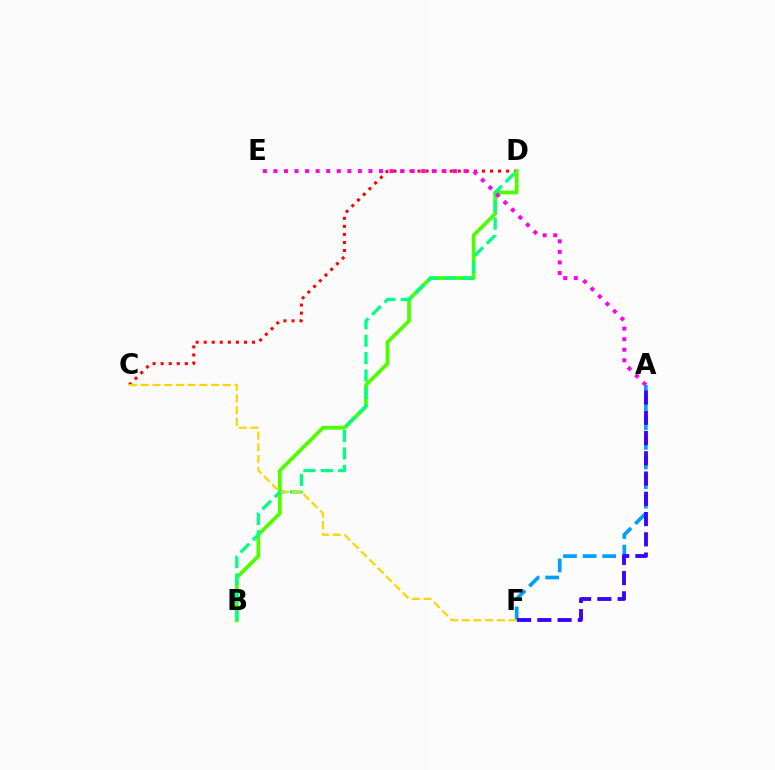{('C', 'D'): [{'color': '#ff0000', 'line_style': 'dotted', 'thickness': 2.19}], ('B', 'D'): [{'color': '#4fff00', 'line_style': 'solid', 'thickness': 2.71}, {'color': '#00ff86', 'line_style': 'dashed', 'thickness': 2.36}], ('A', 'F'): [{'color': '#009eff', 'line_style': 'dashed', 'thickness': 2.66}, {'color': '#3700ff', 'line_style': 'dashed', 'thickness': 2.75}], ('C', 'F'): [{'color': '#ffd500', 'line_style': 'dashed', 'thickness': 1.59}], ('A', 'E'): [{'color': '#ff00ed', 'line_style': 'dotted', 'thickness': 2.87}]}